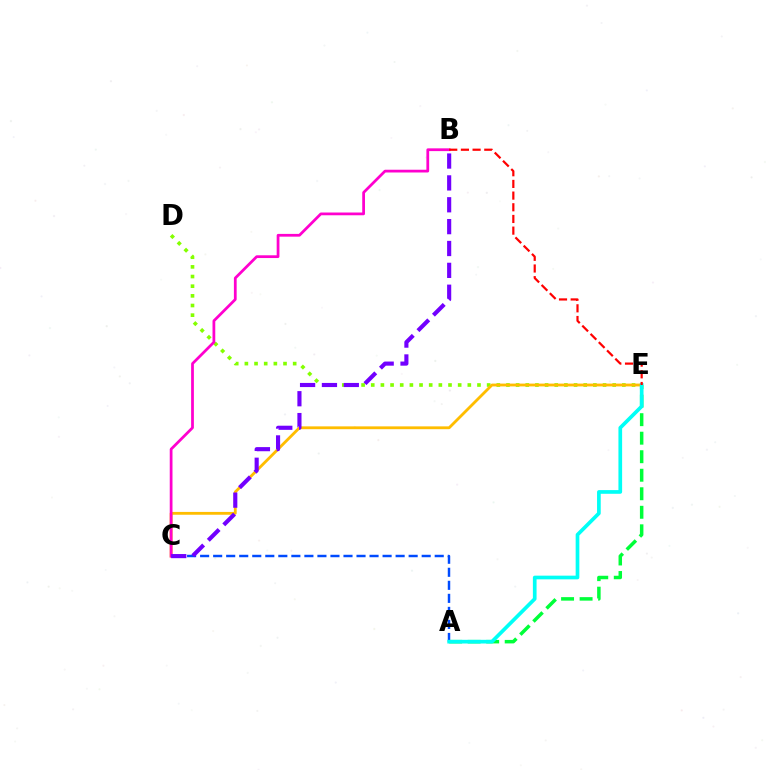{('A', 'E'): [{'color': '#00ff39', 'line_style': 'dashed', 'thickness': 2.52}, {'color': '#00fff6', 'line_style': 'solid', 'thickness': 2.65}], ('D', 'E'): [{'color': '#84ff00', 'line_style': 'dotted', 'thickness': 2.62}], ('C', 'E'): [{'color': '#ffbd00', 'line_style': 'solid', 'thickness': 2.03}], ('A', 'C'): [{'color': '#004bff', 'line_style': 'dashed', 'thickness': 1.77}], ('B', 'C'): [{'color': '#ff00cf', 'line_style': 'solid', 'thickness': 1.98}, {'color': '#7200ff', 'line_style': 'dashed', 'thickness': 2.97}], ('B', 'E'): [{'color': '#ff0000', 'line_style': 'dashed', 'thickness': 1.59}]}